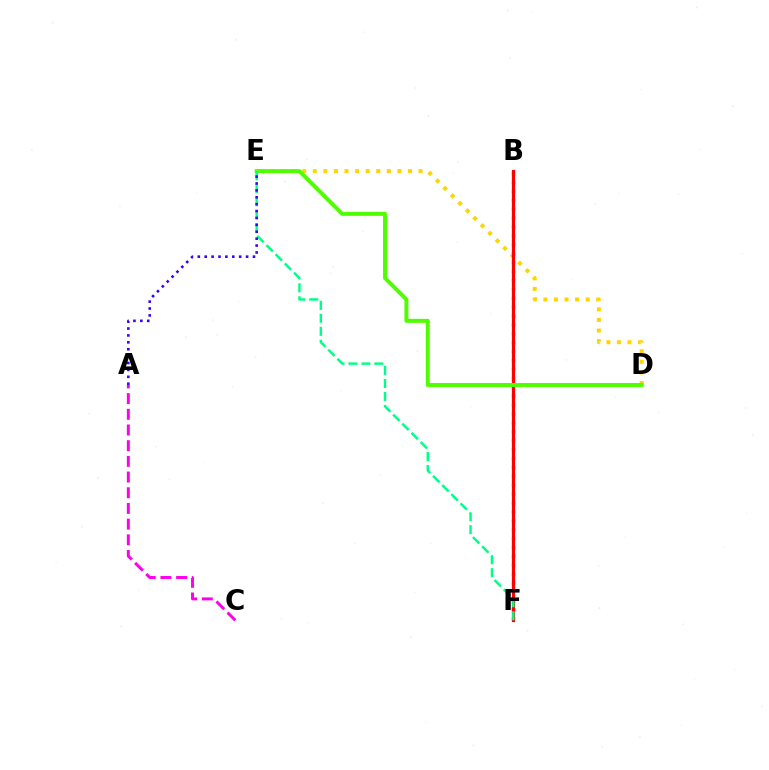{('B', 'F'): [{'color': '#009eff', 'line_style': 'dotted', 'thickness': 2.42}, {'color': '#ff0000', 'line_style': 'solid', 'thickness': 2.31}], ('D', 'E'): [{'color': '#ffd500', 'line_style': 'dotted', 'thickness': 2.87}, {'color': '#4fff00', 'line_style': 'solid', 'thickness': 2.85}], ('E', 'F'): [{'color': '#00ff86', 'line_style': 'dashed', 'thickness': 1.76}], ('A', 'E'): [{'color': '#3700ff', 'line_style': 'dotted', 'thickness': 1.87}], ('A', 'C'): [{'color': '#ff00ed', 'line_style': 'dashed', 'thickness': 2.13}]}